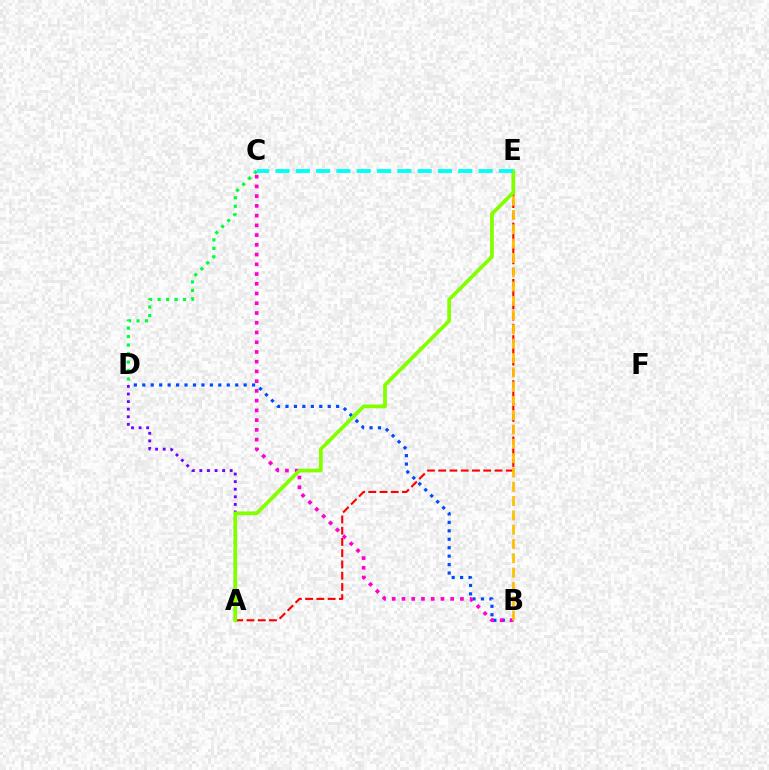{('A', 'E'): [{'color': '#ff0000', 'line_style': 'dashed', 'thickness': 1.53}, {'color': '#84ff00', 'line_style': 'solid', 'thickness': 2.71}], ('B', 'D'): [{'color': '#004bff', 'line_style': 'dotted', 'thickness': 2.29}], ('C', 'D'): [{'color': '#00ff39', 'line_style': 'dotted', 'thickness': 2.31}], ('B', 'C'): [{'color': '#ff00cf', 'line_style': 'dotted', 'thickness': 2.65}], ('A', 'D'): [{'color': '#7200ff', 'line_style': 'dotted', 'thickness': 2.06}], ('B', 'E'): [{'color': '#ffbd00', 'line_style': 'dashed', 'thickness': 1.94}], ('C', 'E'): [{'color': '#00fff6', 'line_style': 'dashed', 'thickness': 2.76}]}